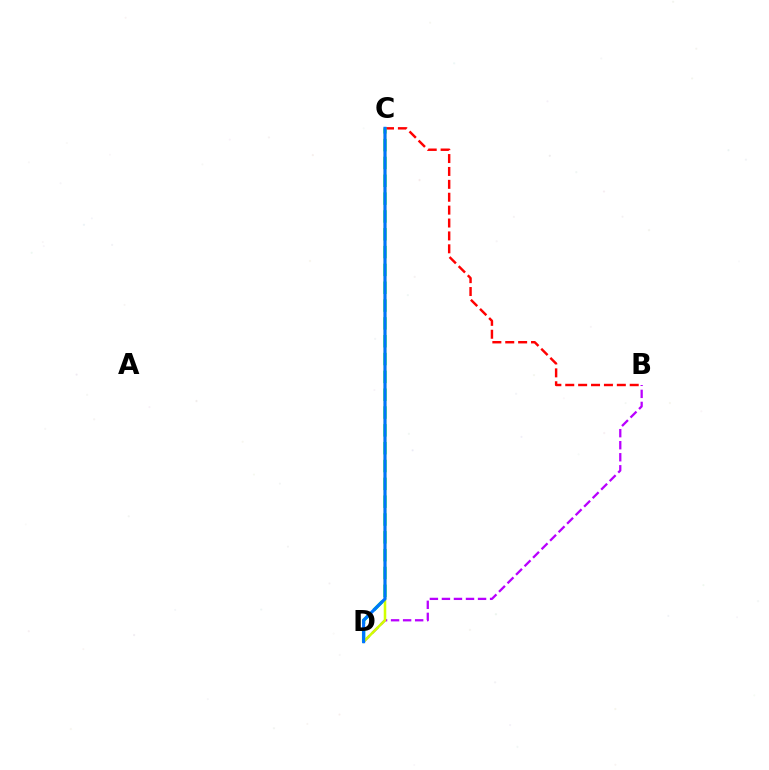{('B', 'C'): [{'color': '#ff0000', 'line_style': 'dashed', 'thickness': 1.75}], ('B', 'D'): [{'color': '#b900ff', 'line_style': 'dashed', 'thickness': 1.64}], ('C', 'D'): [{'color': '#00ff5c', 'line_style': 'dashed', 'thickness': 2.42}, {'color': '#d1ff00', 'line_style': 'solid', 'thickness': 1.84}, {'color': '#0074ff', 'line_style': 'solid', 'thickness': 2.24}]}